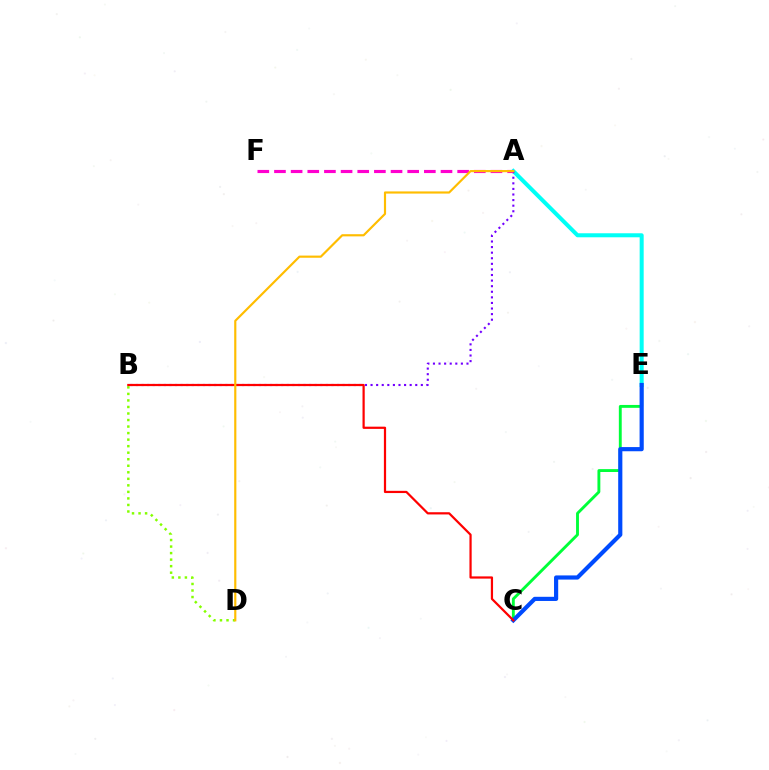{('C', 'E'): [{'color': '#00ff39', 'line_style': 'solid', 'thickness': 2.07}, {'color': '#004bff', 'line_style': 'solid', 'thickness': 3.0}], ('B', 'D'): [{'color': '#84ff00', 'line_style': 'dotted', 'thickness': 1.77}], ('A', 'E'): [{'color': '#00fff6', 'line_style': 'solid', 'thickness': 2.89}], ('A', 'B'): [{'color': '#7200ff', 'line_style': 'dotted', 'thickness': 1.52}], ('A', 'F'): [{'color': '#ff00cf', 'line_style': 'dashed', 'thickness': 2.26}], ('B', 'C'): [{'color': '#ff0000', 'line_style': 'solid', 'thickness': 1.6}], ('A', 'D'): [{'color': '#ffbd00', 'line_style': 'solid', 'thickness': 1.56}]}